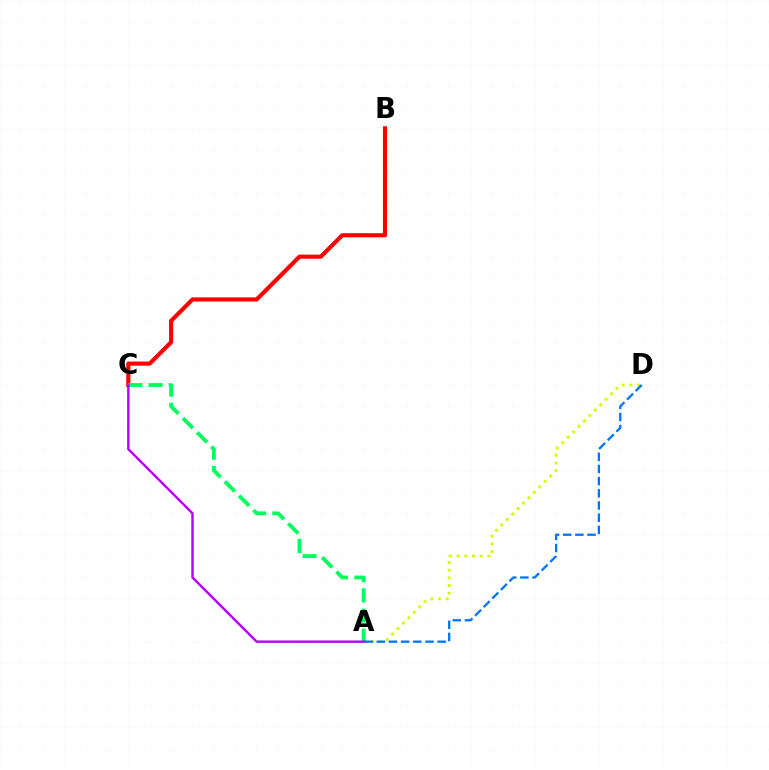{('B', 'C'): [{'color': '#ff0000', 'line_style': 'solid', 'thickness': 2.97}], ('A', 'D'): [{'color': '#d1ff00', 'line_style': 'dotted', 'thickness': 2.09}, {'color': '#0074ff', 'line_style': 'dashed', 'thickness': 1.65}], ('A', 'C'): [{'color': '#00ff5c', 'line_style': 'dashed', 'thickness': 2.74}, {'color': '#b900ff', 'line_style': 'solid', 'thickness': 1.75}]}